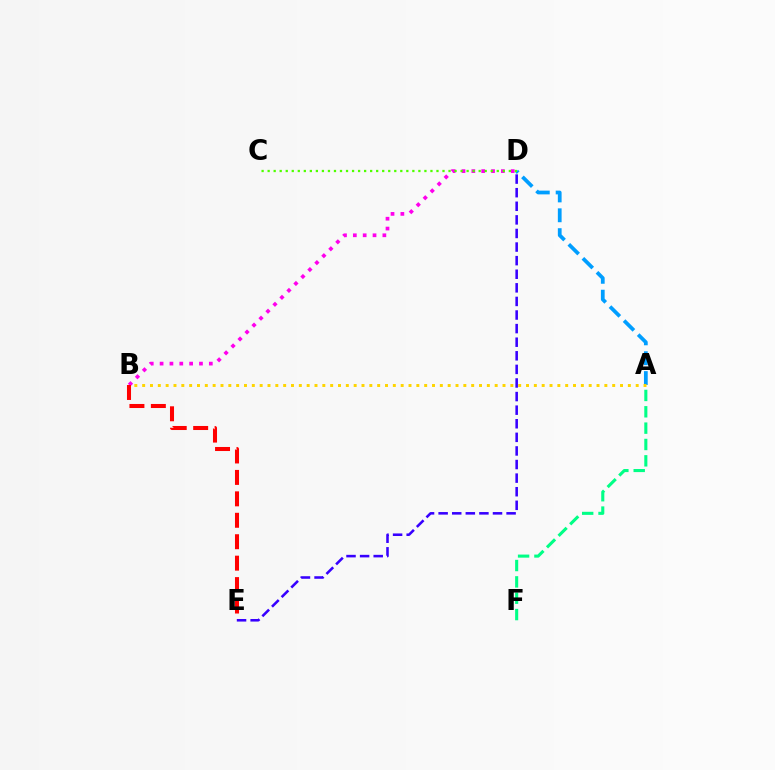{('A', 'F'): [{'color': '#00ff86', 'line_style': 'dashed', 'thickness': 2.22}], ('A', 'D'): [{'color': '#009eff', 'line_style': 'dashed', 'thickness': 2.7}], ('A', 'B'): [{'color': '#ffd500', 'line_style': 'dotted', 'thickness': 2.13}], ('B', 'D'): [{'color': '#ff00ed', 'line_style': 'dotted', 'thickness': 2.68}], ('C', 'D'): [{'color': '#4fff00', 'line_style': 'dotted', 'thickness': 1.64}], ('B', 'E'): [{'color': '#ff0000', 'line_style': 'dashed', 'thickness': 2.91}], ('D', 'E'): [{'color': '#3700ff', 'line_style': 'dashed', 'thickness': 1.85}]}